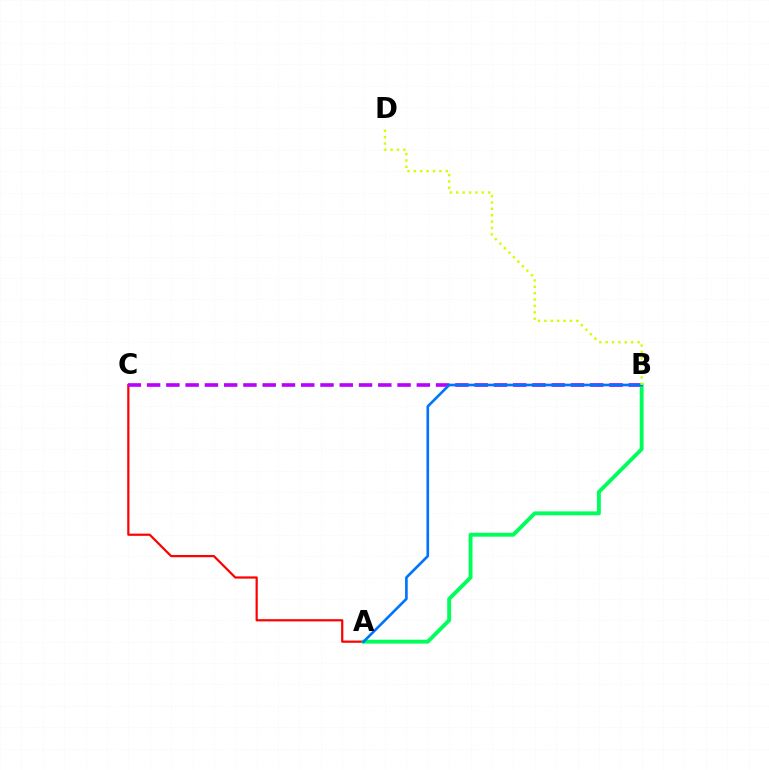{('A', 'C'): [{'color': '#ff0000', 'line_style': 'solid', 'thickness': 1.59}], ('B', 'C'): [{'color': '#b900ff', 'line_style': 'dashed', 'thickness': 2.62}], ('A', 'B'): [{'color': '#00ff5c', 'line_style': 'solid', 'thickness': 2.8}, {'color': '#0074ff', 'line_style': 'solid', 'thickness': 1.91}], ('B', 'D'): [{'color': '#d1ff00', 'line_style': 'dotted', 'thickness': 1.73}]}